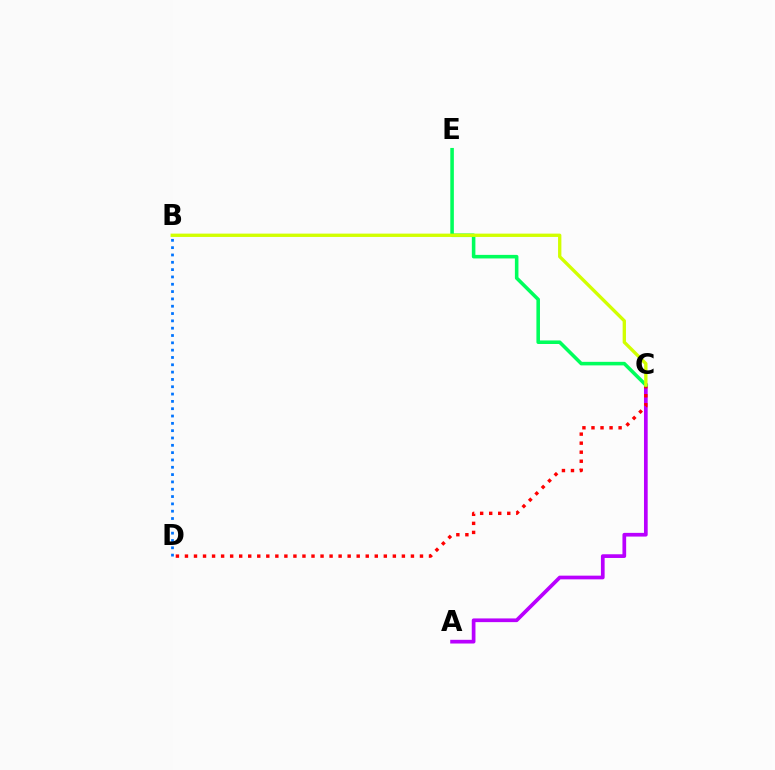{('A', 'C'): [{'color': '#b900ff', 'line_style': 'solid', 'thickness': 2.67}], ('C', 'D'): [{'color': '#ff0000', 'line_style': 'dotted', 'thickness': 2.46}], ('C', 'E'): [{'color': '#00ff5c', 'line_style': 'solid', 'thickness': 2.56}], ('B', 'C'): [{'color': '#d1ff00', 'line_style': 'solid', 'thickness': 2.39}], ('B', 'D'): [{'color': '#0074ff', 'line_style': 'dotted', 'thickness': 1.99}]}